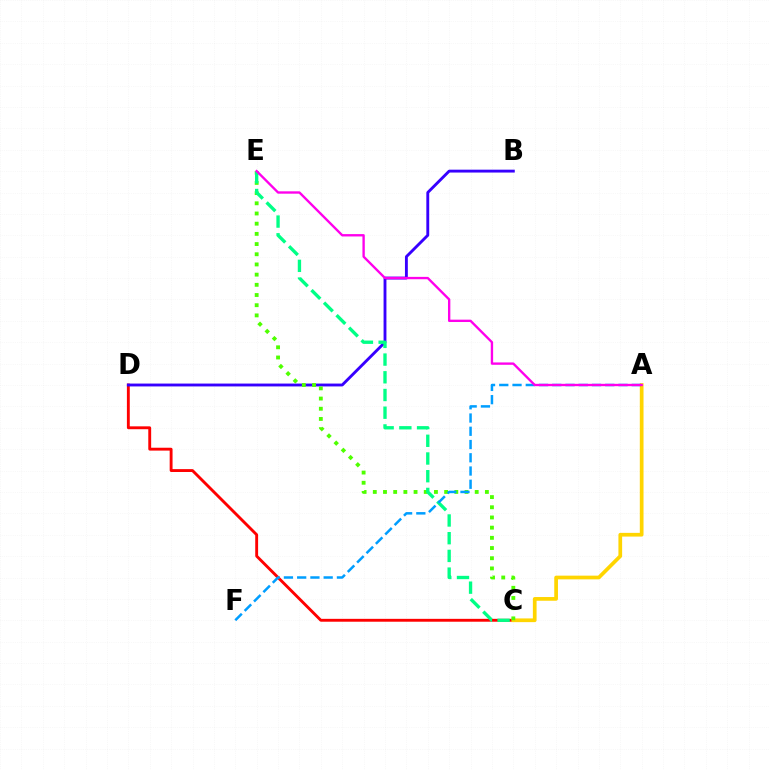{('C', 'D'): [{'color': '#ff0000', 'line_style': 'solid', 'thickness': 2.07}], ('B', 'D'): [{'color': '#3700ff', 'line_style': 'solid', 'thickness': 2.07}], ('A', 'C'): [{'color': '#ffd500', 'line_style': 'solid', 'thickness': 2.67}], ('C', 'E'): [{'color': '#4fff00', 'line_style': 'dotted', 'thickness': 2.77}, {'color': '#00ff86', 'line_style': 'dashed', 'thickness': 2.41}], ('A', 'F'): [{'color': '#009eff', 'line_style': 'dashed', 'thickness': 1.8}], ('A', 'E'): [{'color': '#ff00ed', 'line_style': 'solid', 'thickness': 1.7}]}